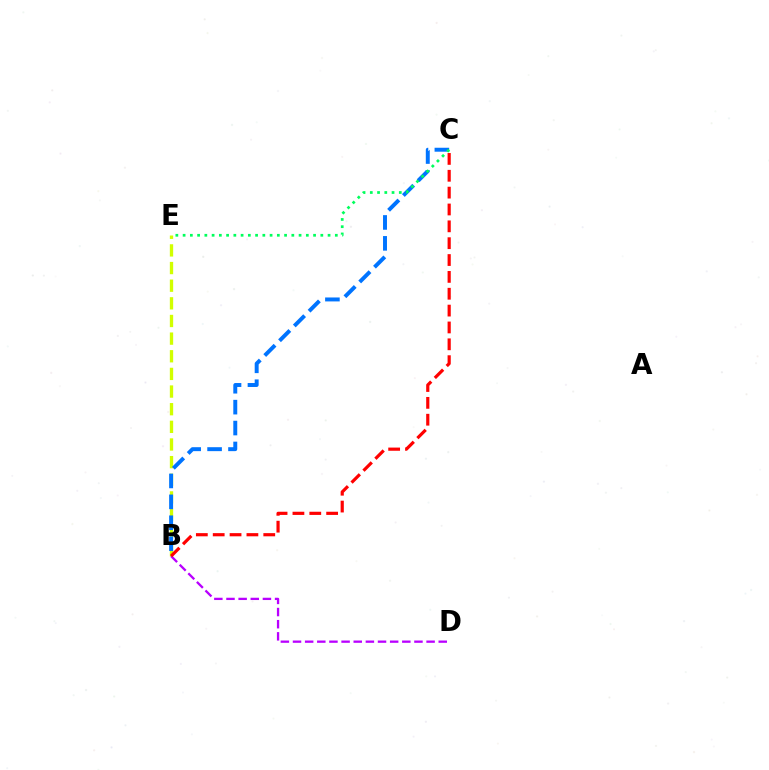{('B', 'E'): [{'color': '#d1ff00', 'line_style': 'dashed', 'thickness': 2.4}], ('B', 'D'): [{'color': '#b900ff', 'line_style': 'dashed', 'thickness': 1.65}], ('B', 'C'): [{'color': '#0074ff', 'line_style': 'dashed', 'thickness': 2.84}, {'color': '#ff0000', 'line_style': 'dashed', 'thickness': 2.29}], ('C', 'E'): [{'color': '#00ff5c', 'line_style': 'dotted', 'thickness': 1.97}]}